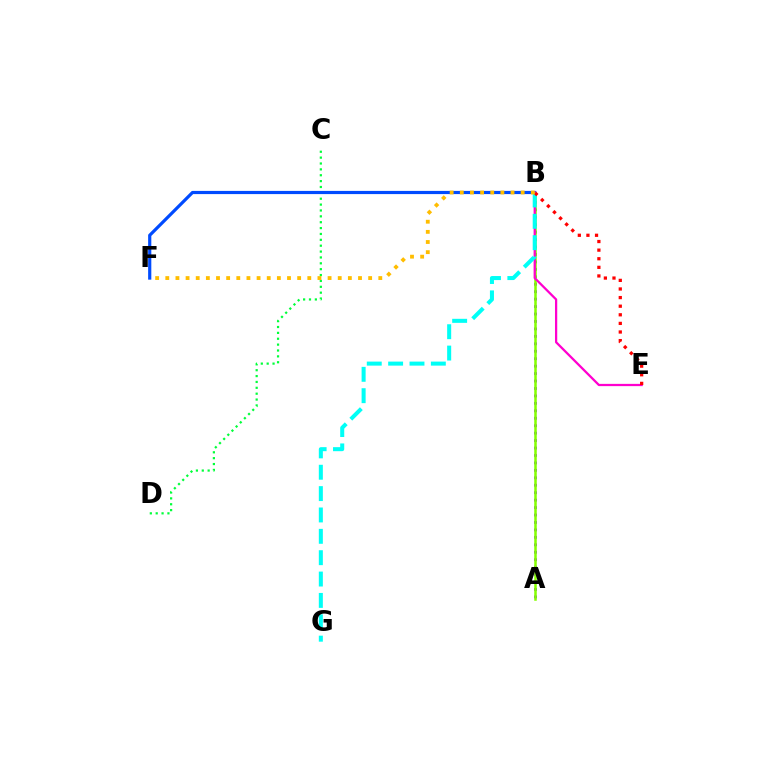{('A', 'B'): [{'color': '#7200ff', 'line_style': 'dotted', 'thickness': 2.02}, {'color': '#84ff00', 'line_style': 'solid', 'thickness': 1.82}], ('C', 'D'): [{'color': '#00ff39', 'line_style': 'dotted', 'thickness': 1.6}], ('B', 'F'): [{'color': '#004bff', 'line_style': 'solid', 'thickness': 2.3}, {'color': '#ffbd00', 'line_style': 'dotted', 'thickness': 2.76}], ('B', 'E'): [{'color': '#ff00cf', 'line_style': 'solid', 'thickness': 1.62}, {'color': '#ff0000', 'line_style': 'dotted', 'thickness': 2.34}], ('B', 'G'): [{'color': '#00fff6', 'line_style': 'dashed', 'thickness': 2.9}]}